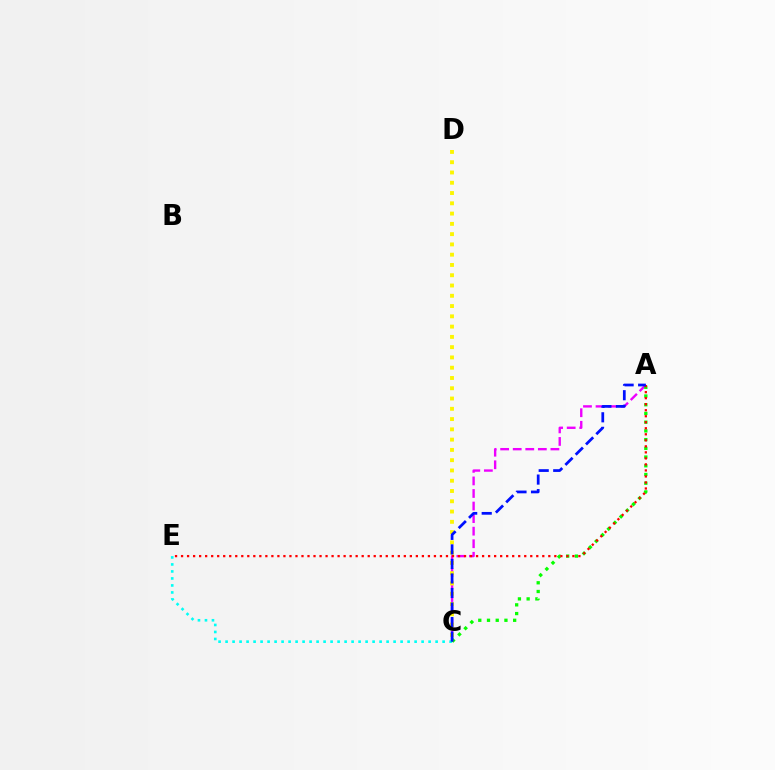{('A', 'C'): [{'color': '#ee00ff', 'line_style': 'dashed', 'thickness': 1.71}, {'color': '#08ff00', 'line_style': 'dotted', 'thickness': 2.37}, {'color': '#0010ff', 'line_style': 'dashed', 'thickness': 1.97}], ('C', 'E'): [{'color': '#00fff6', 'line_style': 'dotted', 'thickness': 1.9}], ('C', 'D'): [{'color': '#fcf500', 'line_style': 'dotted', 'thickness': 2.79}], ('A', 'E'): [{'color': '#ff0000', 'line_style': 'dotted', 'thickness': 1.64}]}